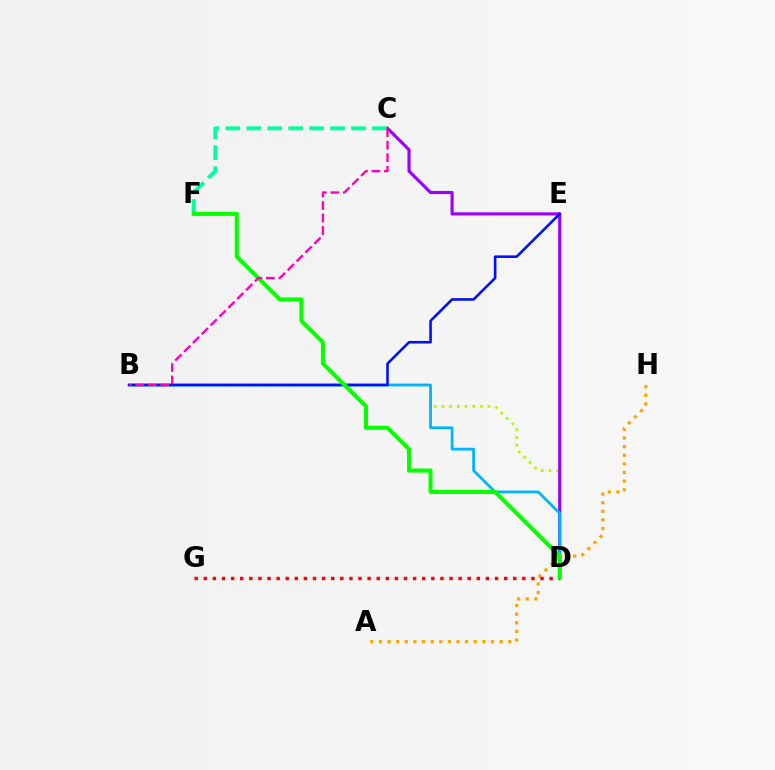{('A', 'H'): [{'color': '#ffa500', 'line_style': 'dotted', 'thickness': 2.34}], ('B', 'D'): [{'color': '#b3ff00', 'line_style': 'dotted', 'thickness': 2.09}, {'color': '#00b5ff', 'line_style': 'solid', 'thickness': 1.99}], ('C', 'D'): [{'color': '#9b00ff', 'line_style': 'solid', 'thickness': 2.26}], ('B', 'E'): [{'color': '#0010ff', 'line_style': 'solid', 'thickness': 1.87}], ('C', 'F'): [{'color': '#00ff9d', 'line_style': 'dashed', 'thickness': 2.85}], ('D', 'G'): [{'color': '#ff0000', 'line_style': 'dotted', 'thickness': 2.47}], ('D', 'F'): [{'color': '#08ff00', 'line_style': 'solid', 'thickness': 2.94}], ('B', 'C'): [{'color': '#ff00bd', 'line_style': 'dashed', 'thickness': 1.7}]}